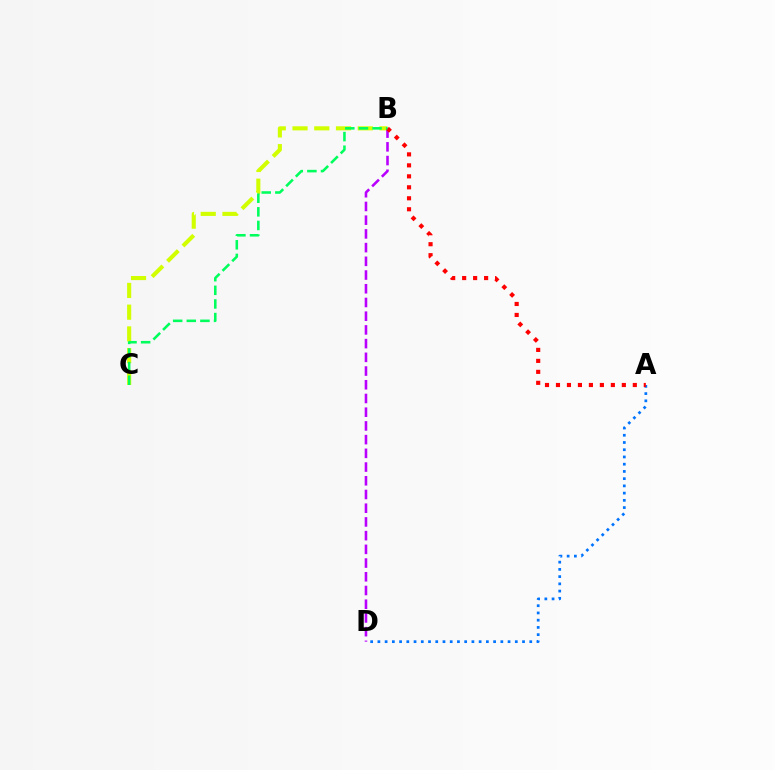{('B', 'C'): [{'color': '#d1ff00', 'line_style': 'dashed', 'thickness': 2.95}, {'color': '#00ff5c', 'line_style': 'dashed', 'thickness': 1.85}], ('A', 'D'): [{'color': '#0074ff', 'line_style': 'dotted', 'thickness': 1.96}], ('B', 'D'): [{'color': '#b900ff', 'line_style': 'dashed', 'thickness': 1.86}], ('A', 'B'): [{'color': '#ff0000', 'line_style': 'dotted', 'thickness': 2.98}]}